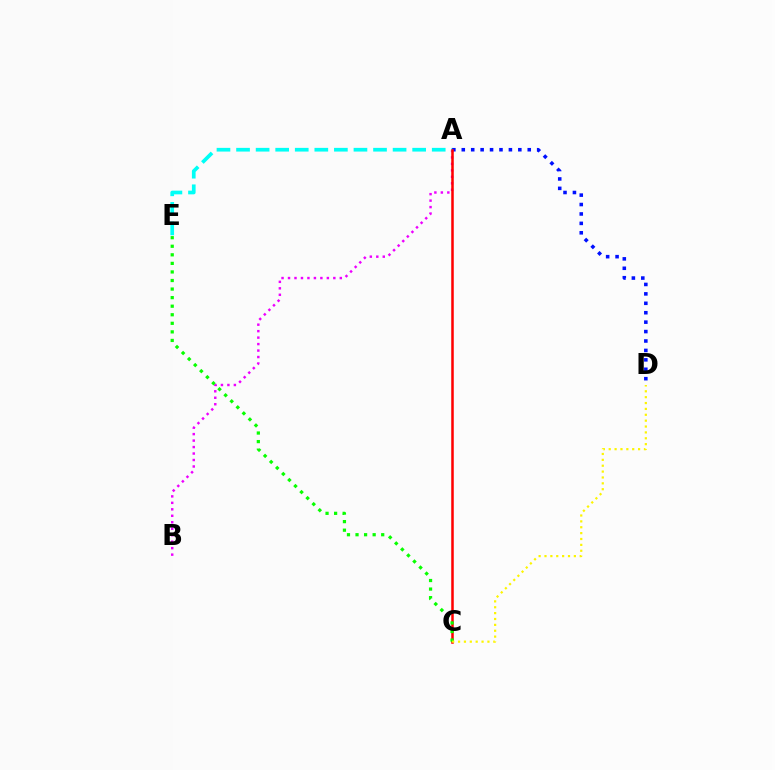{('A', 'D'): [{'color': '#0010ff', 'line_style': 'dotted', 'thickness': 2.56}], ('A', 'B'): [{'color': '#ee00ff', 'line_style': 'dotted', 'thickness': 1.76}], ('A', 'E'): [{'color': '#00fff6', 'line_style': 'dashed', 'thickness': 2.66}], ('A', 'C'): [{'color': '#ff0000', 'line_style': 'solid', 'thickness': 1.81}], ('C', 'E'): [{'color': '#08ff00', 'line_style': 'dotted', 'thickness': 2.33}], ('C', 'D'): [{'color': '#fcf500', 'line_style': 'dotted', 'thickness': 1.6}]}